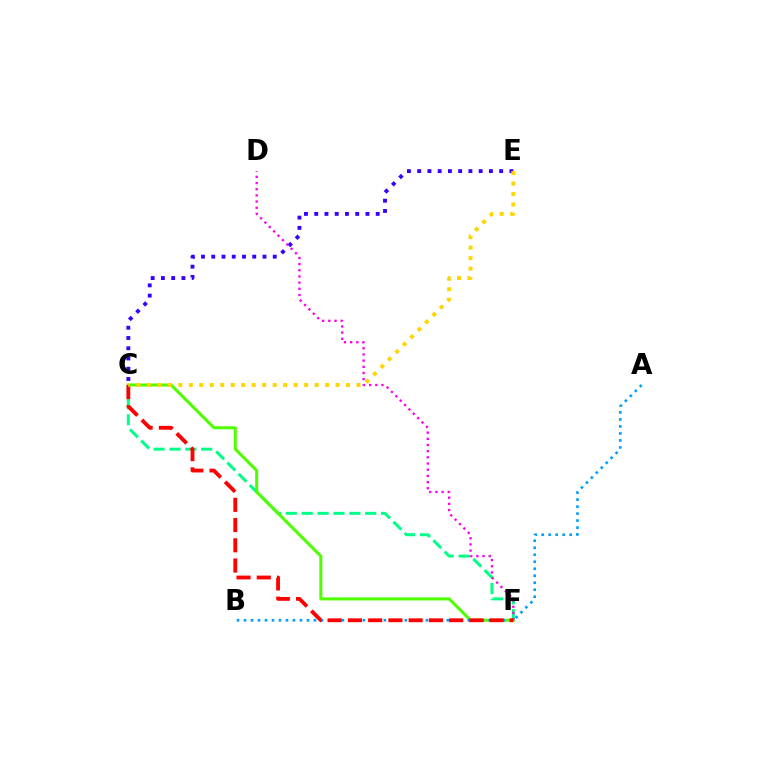{('C', 'E'): [{'color': '#3700ff', 'line_style': 'dotted', 'thickness': 2.78}, {'color': '#ffd500', 'line_style': 'dotted', 'thickness': 2.85}], ('C', 'F'): [{'color': '#00ff86', 'line_style': 'dashed', 'thickness': 2.16}, {'color': '#4fff00', 'line_style': 'solid', 'thickness': 2.18}, {'color': '#ff0000', 'line_style': 'dashed', 'thickness': 2.75}], ('D', 'F'): [{'color': '#ff00ed', 'line_style': 'dotted', 'thickness': 1.68}], ('A', 'B'): [{'color': '#009eff', 'line_style': 'dotted', 'thickness': 1.9}]}